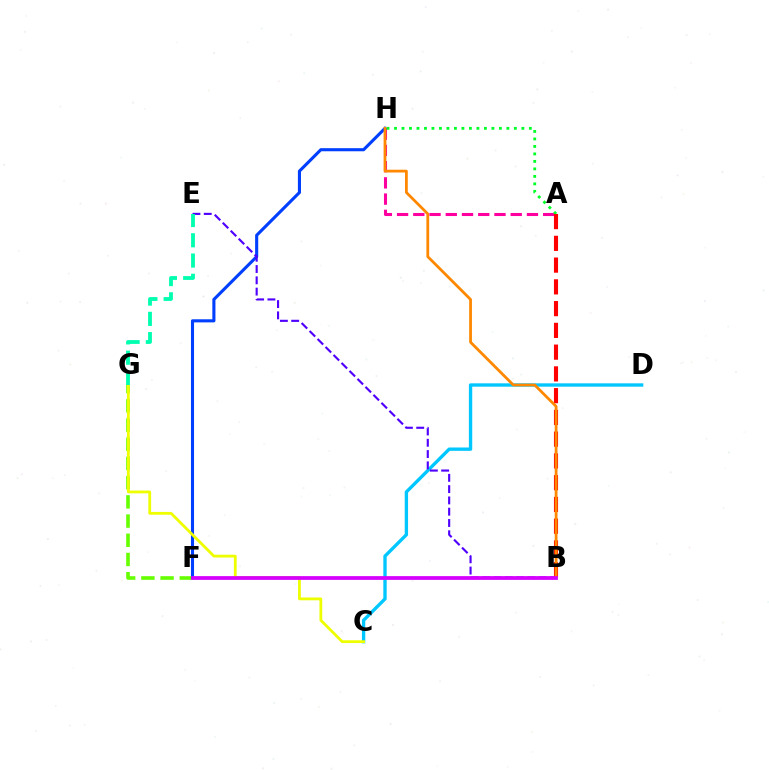{('C', 'D'): [{'color': '#00c7ff', 'line_style': 'solid', 'thickness': 2.41}], ('A', 'H'): [{'color': '#ff00a0', 'line_style': 'dashed', 'thickness': 2.21}, {'color': '#00ff27', 'line_style': 'dotted', 'thickness': 2.04}], ('F', 'G'): [{'color': '#66ff00', 'line_style': 'dashed', 'thickness': 2.61}], ('F', 'H'): [{'color': '#003fff', 'line_style': 'solid', 'thickness': 2.23}], ('B', 'E'): [{'color': '#4f00ff', 'line_style': 'dashed', 'thickness': 1.53}], ('C', 'G'): [{'color': '#eeff00', 'line_style': 'solid', 'thickness': 2.01}], ('A', 'B'): [{'color': '#ff0000', 'line_style': 'dashed', 'thickness': 2.96}], ('B', 'H'): [{'color': '#ff8800', 'line_style': 'solid', 'thickness': 2.0}], ('B', 'F'): [{'color': '#d600ff', 'line_style': 'solid', 'thickness': 2.71}], ('E', 'G'): [{'color': '#00ffaf', 'line_style': 'dashed', 'thickness': 2.75}]}